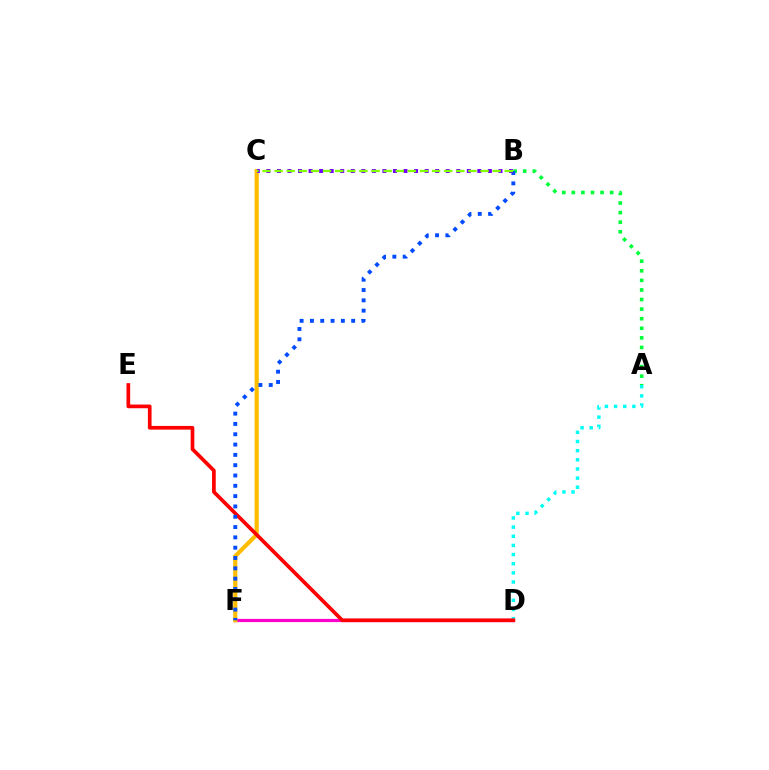{('D', 'F'): [{'color': '#ff00cf', 'line_style': 'solid', 'thickness': 2.31}], ('C', 'F'): [{'color': '#ffbd00', 'line_style': 'solid', 'thickness': 3.0}], ('A', 'B'): [{'color': '#00ff39', 'line_style': 'dotted', 'thickness': 2.6}], ('A', 'D'): [{'color': '#00fff6', 'line_style': 'dotted', 'thickness': 2.49}], ('D', 'E'): [{'color': '#ff0000', 'line_style': 'solid', 'thickness': 2.66}], ('B', 'F'): [{'color': '#004bff', 'line_style': 'dotted', 'thickness': 2.8}], ('B', 'C'): [{'color': '#7200ff', 'line_style': 'dotted', 'thickness': 2.87}, {'color': '#84ff00', 'line_style': 'dashed', 'thickness': 1.65}]}